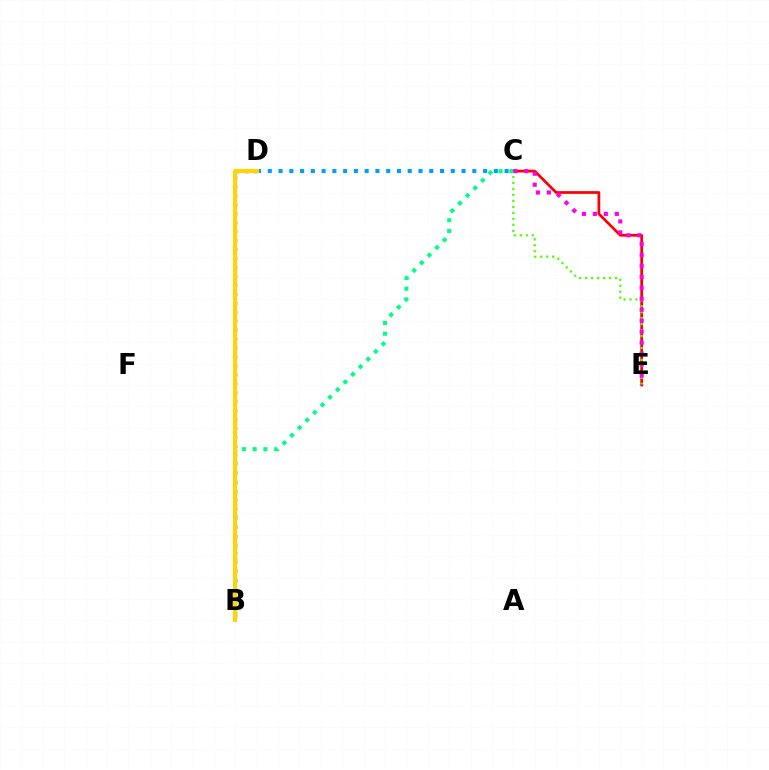{('C', 'D'): [{'color': '#009eff', 'line_style': 'dotted', 'thickness': 2.92}], ('B', 'D'): [{'color': '#3700ff', 'line_style': 'dotted', 'thickness': 2.43}, {'color': '#ffd500', 'line_style': 'solid', 'thickness': 2.94}], ('C', 'E'): [{'color': '#ff0000', 'line_style': 'solid', 'thickness': 1.97}, {'color': '#4fff00', 'line_style': 'dotted', 'thickness': 1.62}, {'color': '#ff00ed', 'line_style': 'dotted', 'thickness': 2.98}], ('B', 'C'): [{'color': '#00ff86', 'line_style': 'dotted', 'thickness': 2.93}]}